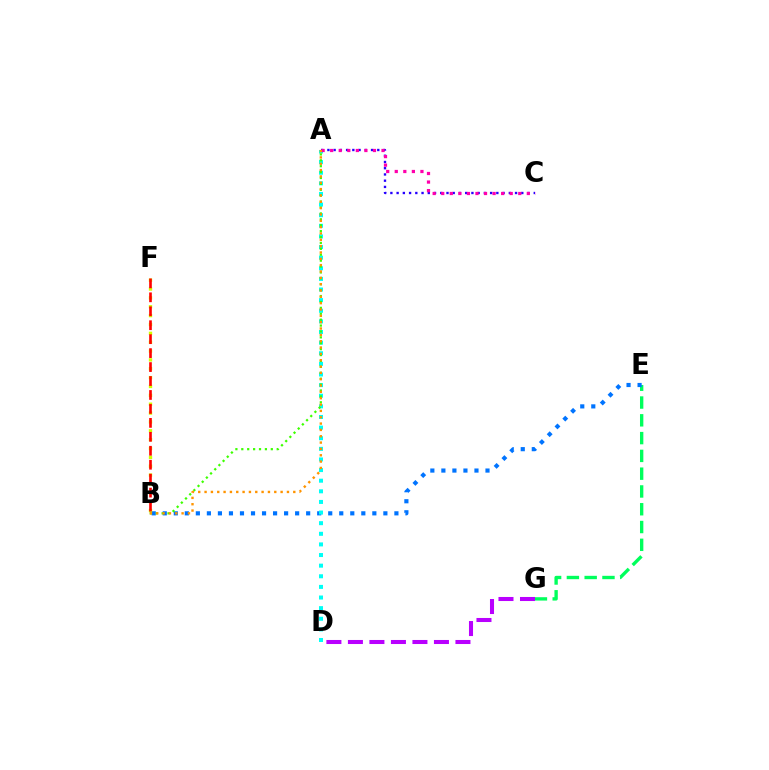{('A', 'C'): [{'color': '#2500ff', 'line_style': 'dotted', 'thickness': 1.69}, {'color': '#ff00ac', 'line_style': 'dotted', 'thickness': 2.33}], ('E', 'G'): [{'color': '#00ff5c', 'line_style': 'dashed', 'thickness': 2.42}], ('B', 'E'): [{'color': '#0074ff', 'line_style': 'dotted', 'thickness': 3.0}], ('A', 'D'): [{'color': '#00fff6', 'line_style': 'dotted', 'thickness': 2.89}], ('B', 'F'): [{'color': '#d1ff00', 'line_style': 'dotted', 'thickness': 2.41}, {'color': '#ff0000', 'line_style': 'dashed', 'thickness': 1.9}], ('A', 'B'): [{'color': '#3dff00', 'line_style': 'dotted', 'thickness': 1.6}, {'color': '#ff9400', 'line_style': 'dotted', 'thickness': 1.72}], ('D', 'G'): [{'color': '#b900ff', 'line_style': 'dashed', 'thickness': 2.92}]}